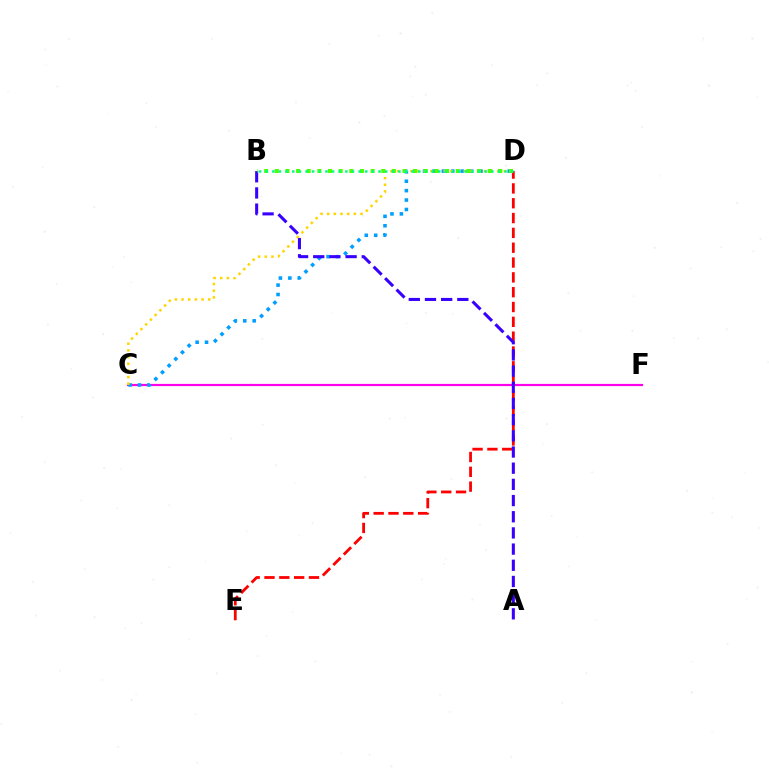{('C', 'F'): [{'color': '#ff00ed', 'line_style': 'solid', 'thickness': 1.58}], ('C', 'D'): [{'color': '#009eff', 'line_style': 'dotted', 'thickness': 2.56}, {'color': '#ffd500', 'line_style': 'dotted', 'thickness': 1.81}], ('D', 'E'): [{'color': '#ff0000', 'line_style': 'dashed', 'thickness': 2.01}], ('A', 'B'): [{'color': '#3700ff', 'line_style': 'dashed', 'thickness': 2.2}], ('B', 'D'): [{'color': '#4fff00', 'line_style': 'dotted', 'thickness': 2.89}, {'color': '#00ff86', 'line_style': 'dotted', 'thickness': 1.8}]}